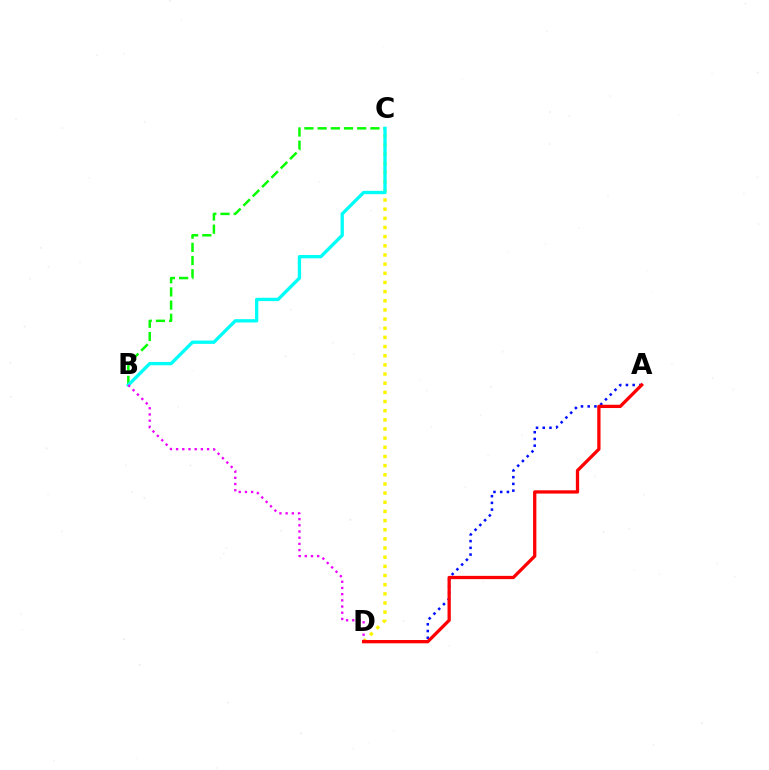{('B', 'C'): [{'color': '#08ff00', 'line_style': 'dashed', 'thickness': 1.79}, {'color': '#00fff6', 'line_style': 'solid', 'thickness': 2.39}], ('A', 'D'): [{'color': '#0010ff', 'line_style': 'dotted', 'thickness': 1.83}, {'color': '#ff0000', 'line_style': 'solid', 'thickness': 2.36}], ('C', 'D'): [{'color': '#fcf500', 'line_style': 'dotted', 'thickness': 2.49}], ('B', 'D'): [{'color': '#ee00ff', 'line_style': 'dotted', 'thickness': 1.68}]}